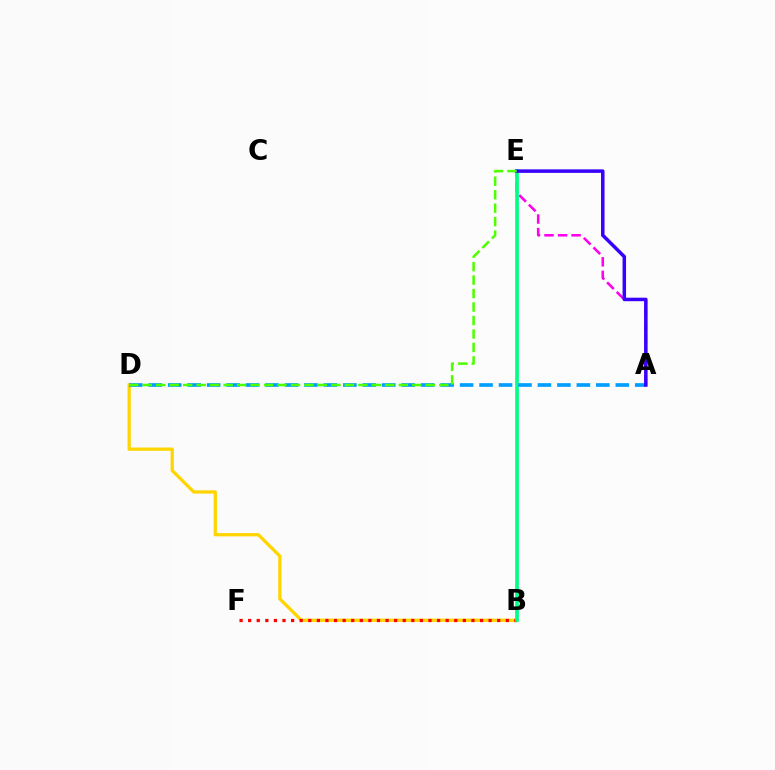{('B', 'D'): [{'color': '#ffd500', 'line_style': 'solid', 'thickness': 2.35}], ('B', 'F'): [{'color': '#ff0000', 'line_style': 'dotted', 'thickness': 2.33}], ('A', 'E'): [{'color': '#ff00ed', 'line_style': 'dashed', 'thickness': 1.84}, {'color': '#3700ff', 'line_style': 'solid', 'thickness': 2.52}], ('B', 'E'): [{'color': '#00ff86', 'line_style': 'solid', 'thickness': 2.66}], ('A', 'D'): [{'color': '#009eff', 'line_style': 'dashed', 'thickness': 2.64}], ('D', 'E'): [{'color': '#4fff00', 'line_style': 'dashed', 'thickness': 1.83}]}